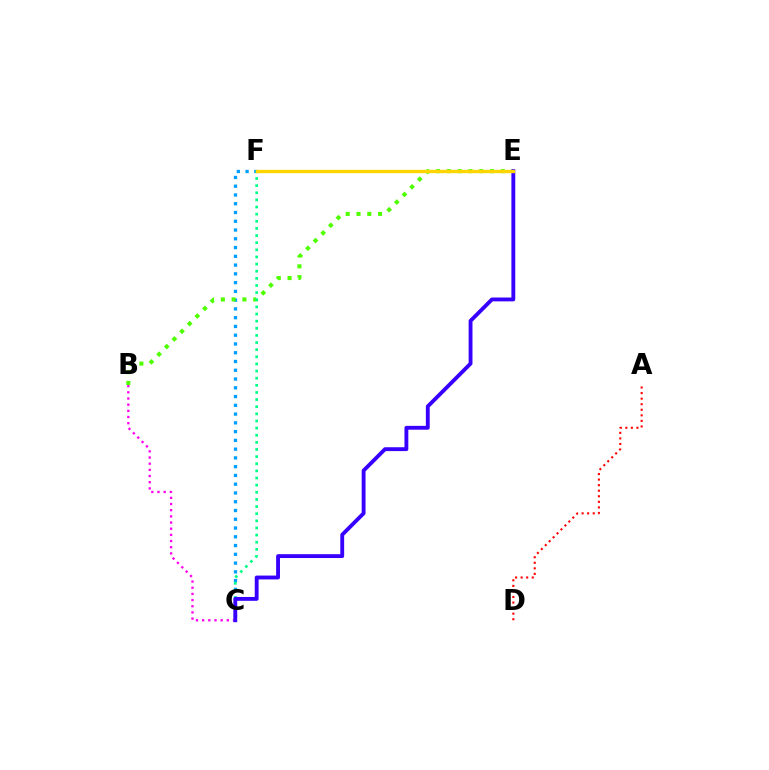{('C', 'F'): [{'color': '#009eff', 'line_style': 'dotted', 'thickness': 2.38}, {'color': '#00ff86', 'line_style': 'dotted', 'thickness': 1.94}], ('B', 'E'): [{'color': '#4fff00', 'line_style': 'dotted', 'thickness': 2.93}], ('A', 'D'): [{'color': '#ff0000', 'line_style': 'dotted', 'thickness': 1.51}], ('B', 'C'): [{'color': '#ff00ed', 'line_style': 'dotted', 'thickness': 1.68}], ('C', 'E'): [{'color': '#3700ff', 'line_style': 'solid', 'thickness': 2.77}], ('E', 'F'): [{'color': '#ffd500', 'line_style': 'solid', 'thickness': 2.42}]}